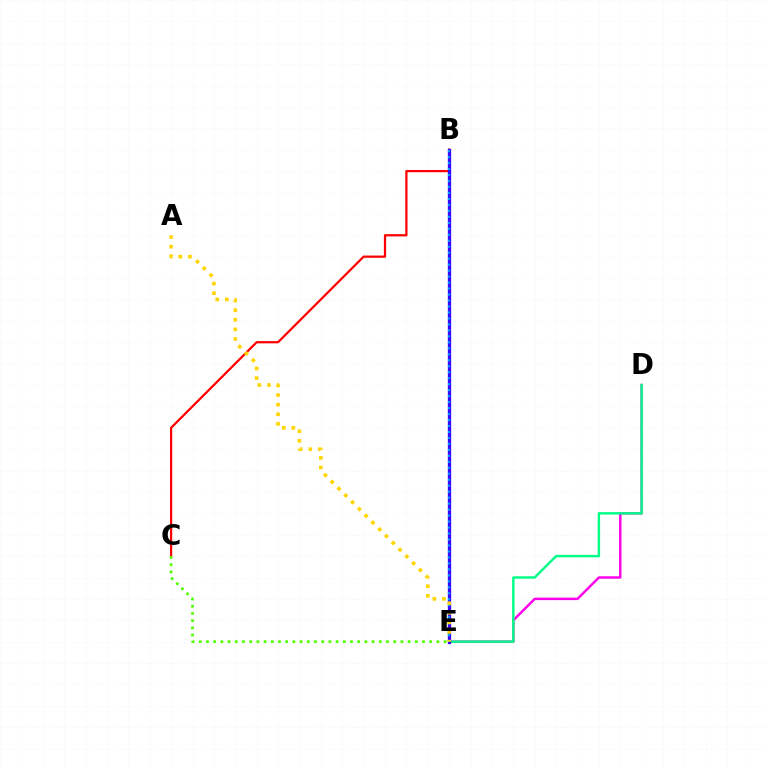{('B', 'C'): [{'color': '#ff0000', 'line_style': 'solid', 'thickness': 1.62}], ('D', 'E'): [{'color': '#ff00ed', 'line_style': 'solid', 'thickness': 1.76}, {'color': '#00ff86', 'line_style': 'solid', 'thickness': 1.76}], ('B', 'E'): [{'color': '#3700ff', 'line_style': 'solid', 'thickness': 2.36}, {'color': '#009eff', 'line_style': 'dotted', 'thickness': 1.62}], ('C', 'E'): [{'color': '#4fff00', 'line_style': 'dotted', 'thickness': 1.96}], ('A', 'E'): [{'color': '#ffd500', 'line_style': 'dotted', 'thickness': 2.61}]}